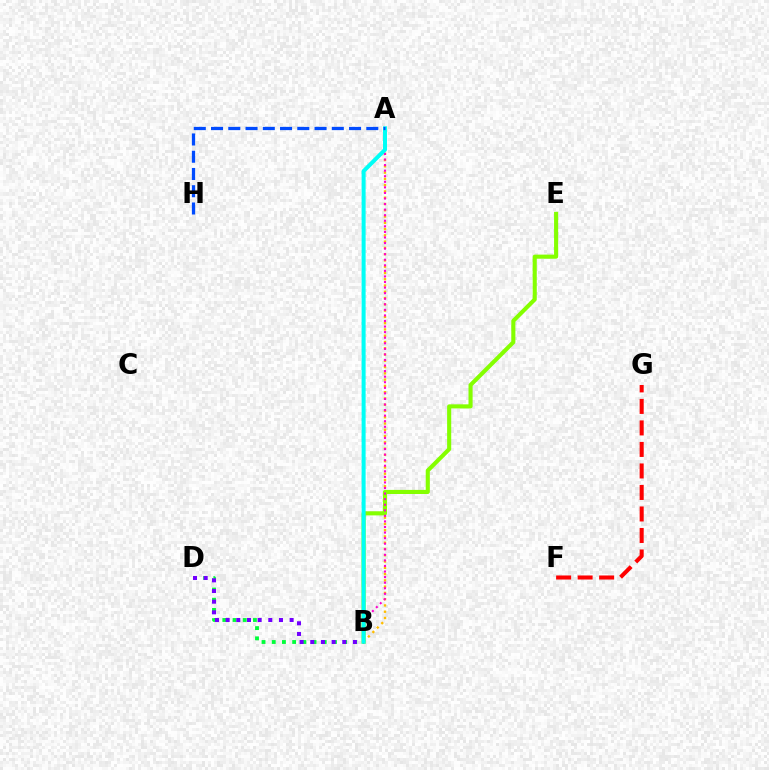{('A', 'B'): [{'color': '#ffbd00', 'line_style': 'dotted', 'thickness': 1.7}, {'color': '#ff00cf', 'line_style': 'dotted', 'thickness': 1.51}, {'color': '#00fff6', 'line_style': 'solid', 'thickness': 2.88}], ('B', 'D'): [{'color': '#00ff39', 'line_style': 'dotted', 'thickness': 2.77}, {'color': '#7200ff', 'line_style': 'dotted', 'thickness': 2.9}], ('B', 'E'): [{'color': '#84ff00', 'line_style': 'solid', 'thickness': 2.95}], ('F', 'G'): [{'color': '#ff0000', 'line_style': 'dashed', 'thickness': 2.92}], ('A', 'H'): [{'color': '#004bff', 'line_style': 'dashed', 'thickness': 2.34}]}